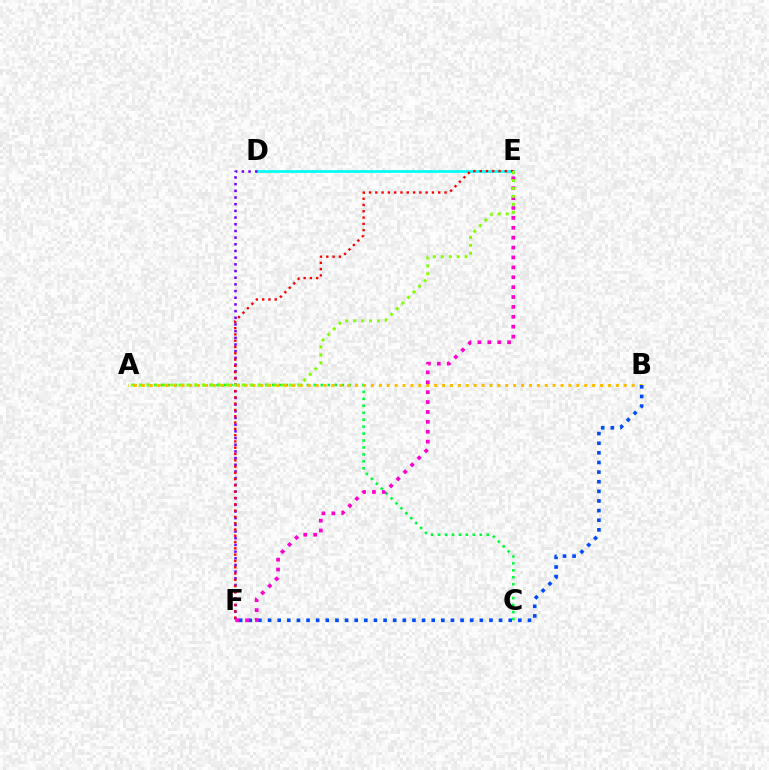{('A', 'C'): [{'color': '#00ff39', 'line_style': 'dotted', 'thickness': 1.89}], ('D', 'E'): [{'color': '#00fff6', 'line_style': 'solid', 'thickness': 1.97}], ('A', 'B'): [{'color': '#ffbd00', 'line_style': 'dotted', 'thickness': 2.15}], ('D', 'F'): [{'color': '#7200ff', 'line_style': 'dotted', 'thickness': 1.82}], ('E', 'F'): [{'color': '#ff0000', 'line_style': 'dotted', 'thickness': 1.71}, {'color': '#ff00cf', 'line_style': 'dotted', 'thickness': 2.69}], ('B', 'F'): [{'color': '#004bff', 'line_style': 'dotted', 'thickness': 2.62}], ('A', 'E'): [{'color': '#84ff00', 'line_style': 'dotted', 'thickness': 2.15}]}